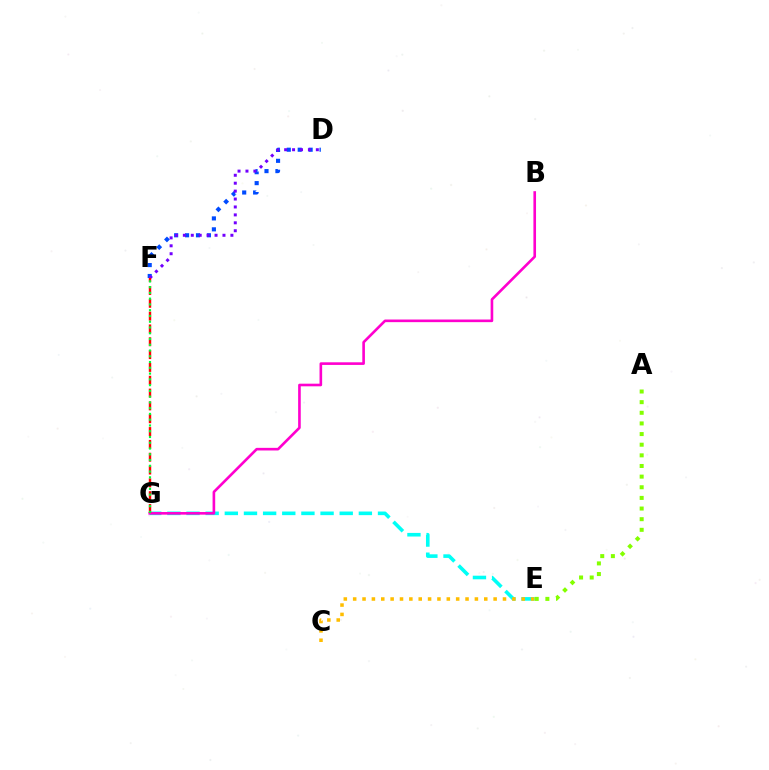{('E', 'G'): [{'color': '#00fff6', 'line_style': 'dashed', 'thickness': 2.6}], ('D', 'F'): [{'color': '#004bff', 'line_style': 'dotted', 'thickness': 2.97}, {'color': '#7200ff', 'line_style': 'dotted', 'thickness': 2.15}], ('B', 'G'): [{'color': '#ff00cf', 'line_style': 'solid', 'thickness': 1.89}], ('C', 'E'): [{'color': '#ffbd00', 'line_style': 'dotted', 'thickness': 2.54}], ('F', 'G'): [{'color': '#ff0000', 'line_style': 'dashed', 'thickness': 1.74}, {'color': '#00ff39', 'line_style': 'dotted', 'thickness': 1.57}], ('A', 'E'): [{'color': '#84ff00', 'line_style': 'dotted', 'thickness': 2.89}]}